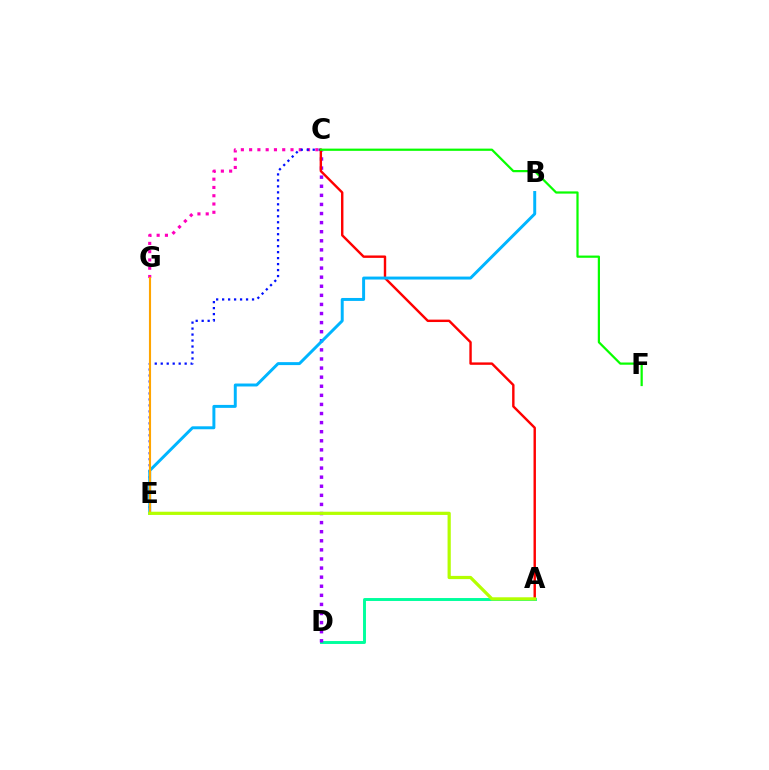{('A', 'D'): [{'color': '#00ff9d', 'line_style': 'solid', 'thickness': 2.11}], ('C', 'G'): [{'color': '#ff00bd', 'line_style': 'dotted', 'thickness': 2.25}], ('C', 'E'): [{'color': '#0010ff', 'line_style': 'dotted', 'thickness': 1.62}], ('C', 'D'): [{'color': '#9b00ff', 'line_style': 'dotted', 'thickness': 2.47}], ('A', 'C'): [{'color': '#ff0000', 'line_style': 'solid', 'thickness': 1.74}], ('B', 'E'): [{'color': '#00b5ff', 'line_style': 'solid', 'thickness': 2.13}], ('E', 'G'): [{'color': '#ffa500', 'line_style': 'solid', 'thickness': 1.53}], ('A', 'E'): [{'color': '#b3ff00', 'line_style': 'solid', 'thickness': 2.32}], ('C', 'F'): [{'color': '#08ff00', 'line_style': 'solid', 'thickness': 1.6}]}